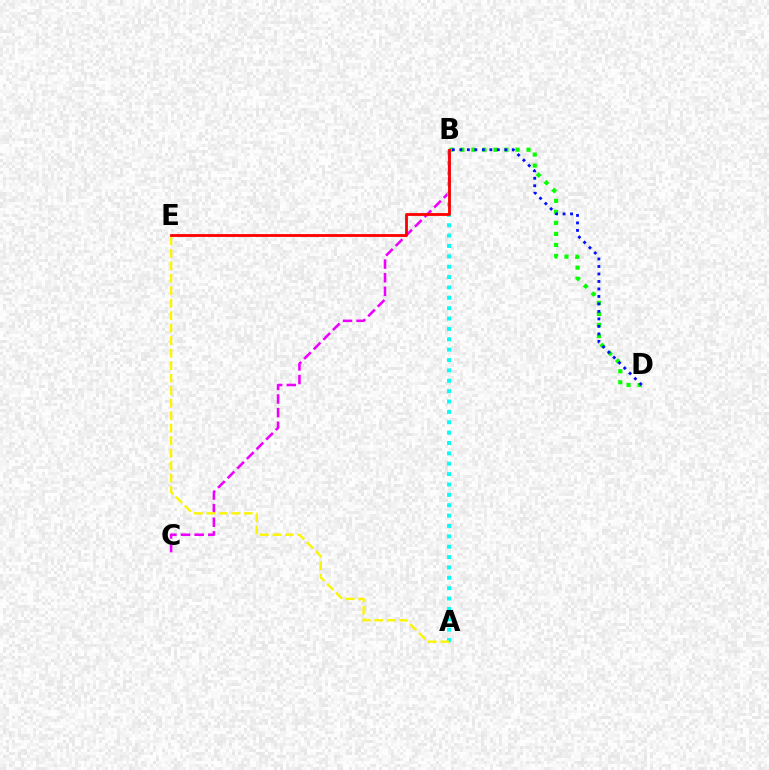{('B', 'D'): [{'color': '#08ff00', 'line_style': 'dotted', 'thickness': 3.0}, {'color': '#0010ff', 'line_style': 'dotted', 'thickness': 2.03}], ('B', 'C'): [{'color': '#ee00ff', 'line_style': 'dashed', 'thickness': 1.85}], ('A', 'B'): [{'color': '#00fff6', 'line_style': 'dotted', 'thickness': 2.82}], ('A', 'E'): [{'color': '#fcf500', 'line_style': 'dashed', 'thickness': 1.7}], ('B', 'E'): [{'color': '#ff0000', 'line_style': 'solid', 'thickness': 2.03}]}